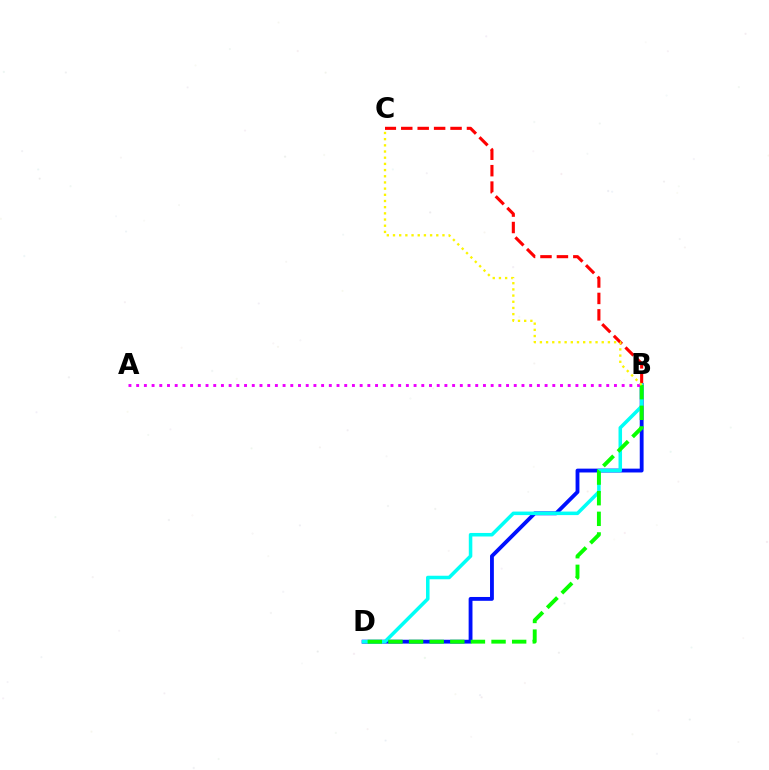{('B', 'D'): [{'color': '#0010ff', 'line_style': 'solid', 'thickness': 2.76}, {'color': '#00fff6', 'line_style': 'solid', 'thickness': 2.54}, {'color': '#08ff00', 'line_style': 'dashed', 'thickness': 2.8}], ('B', 'C'): [{'color': '#ff0000', 'line_style': 'dashed', 'thickness': 2.23}, {'color': '#fcf500', 'line_style': 'dotted', 'thickness': 1.68}], ('A', 'B'): [{'color': '#ee00ff', 'line_style': 'dotted', 'thickness': 2.09}]}